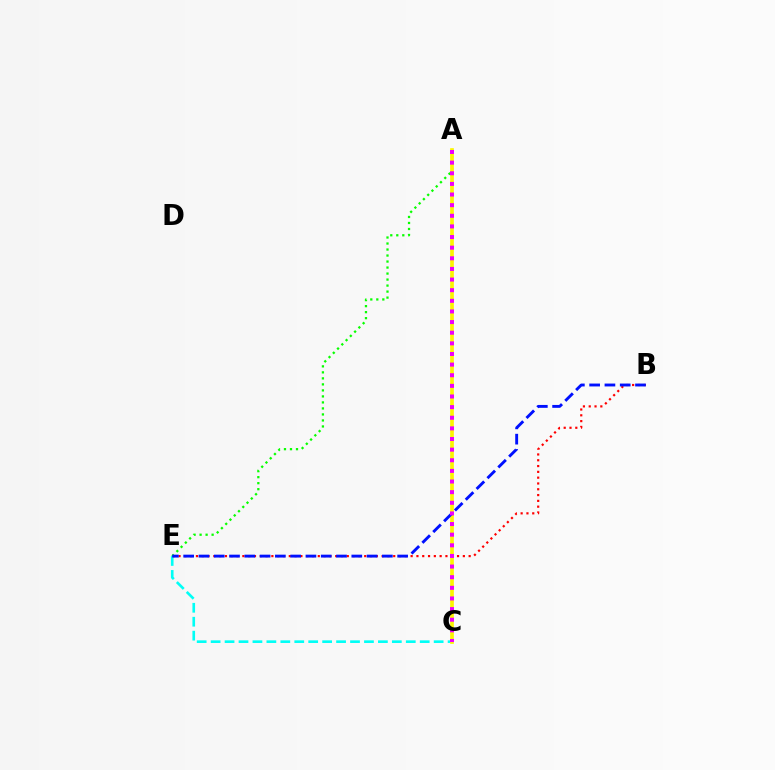{('C', 'E'): [{'color': '#00fff6', 'line_style': 'dashed', 'thickness': 1.89}], ('B', 'E'): [{'color': '#ff0000', 'line_style': 'dotted', 'thickness': 1.58}, {'color': '#0010ff', 'line_style': 'dashed', 'thickness': 2.08}], ('A', 'E'): [{'color': '#08ff00', 'line_style': 'dotted', 'thickness': 1.63}], ('A', 'C'): [{'color': '#fcf500', 'line_style': 'solid', 'thickness': 2.65}, {'color': '#ee00ff', 'line_style': 'dotted', 'thickness': 2.89}]}